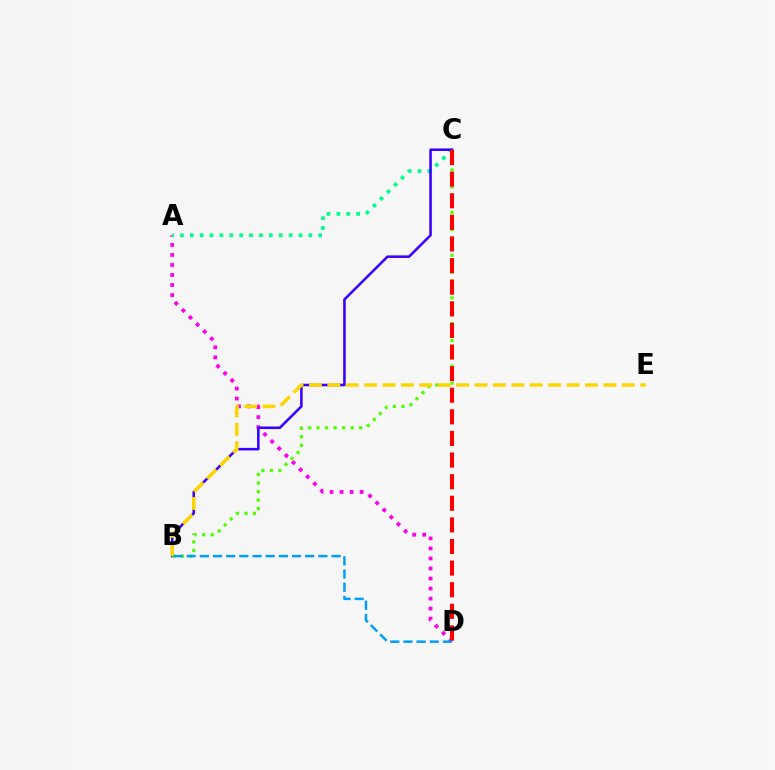{('A', 'D'): [{'color': '#ff00ed', 'line_style': 'dotted', 'thickness': 2.72}], ('A', 'C'): [{'color': '#00ff86', 'line_style': 'dotted', 'thickness': 2.68}], ('B', 'C'): [{'color': '#3700ff', 'line_style': 'solid', 'thickness': 1.84}, {'color': '#4fff00', 'line_style': 'dotted', 'thickness': 2.32}], ('B', 'E'): [{'color': '#ffd500', 'line_style': 'dashed', 'thickness': 2.5}], ('C', 'D'): [{'color': '#ff0000', 'line_style': 'dashed', 'thickness': 2.94}], ('B', 'D'): [{'color': '#009eff', 'line_style': 'dashed', 'thickness': 1.79}]}